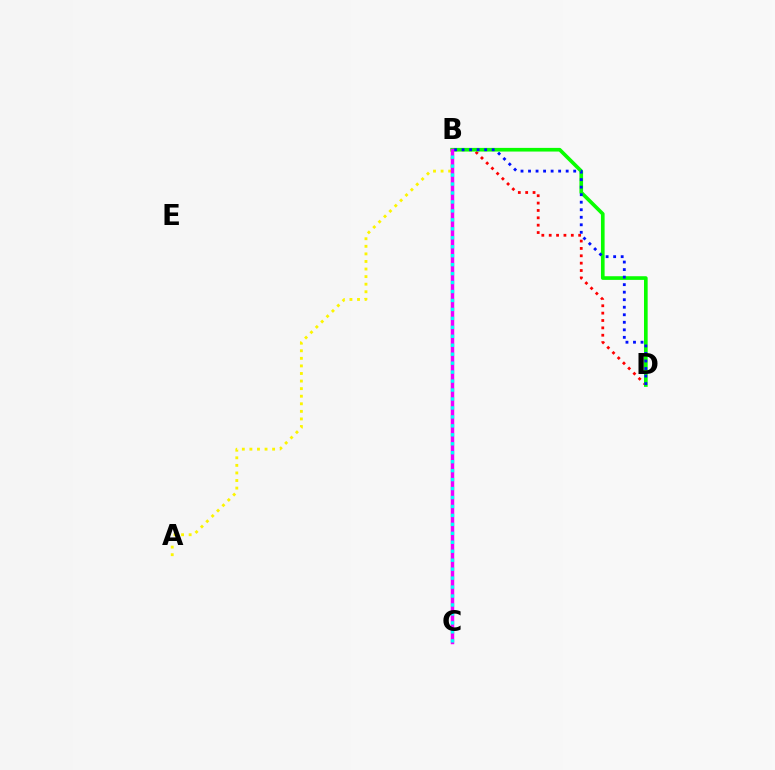{('B', 'D'): [{'color': '#ff0000', 'line_style': 'dotted', 'thickness': 2.0}, {'color': '#08ff00', 'line_style': 'solid', 'thickness': 2.63}, {'color': '#0010ff', 'line_style': 'dotted', 'thickness': 2.05}], ('A', 'B'): [{'color': '#fcf500', 'line_style': 'dotted', 'thickness': 2.06}], ('B', 'C'): [{'color': '#ee00ff', 'line_style': 'solid', 'thickness': 2.49}, {'color': '#00fff6', 'line_style': 'dotted', 'thickness': 2.43}]}